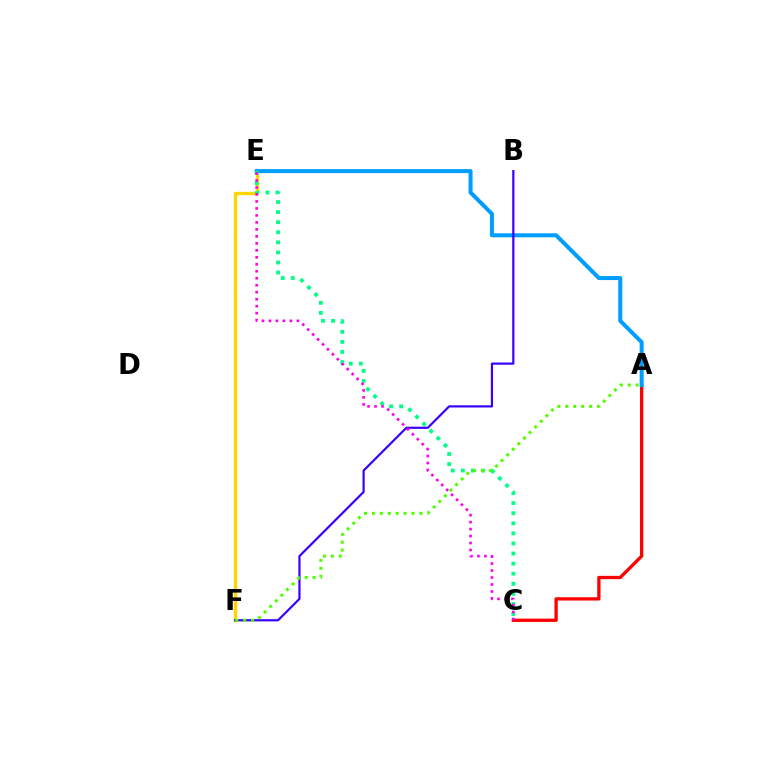{('E', 'F'): [{'color': '#ffd500', 'line_style': 'solid', 'thickness': 2.4}], ('A', 'C'): [{'color': '#ff0000', 'line_style': 'solid', 'thickness': 2.38}], ('A', 'E'): [{'color': '#009eff', 'line_style': 'solid', 'thickness': 2.89}], ('C', 'E'): [{'color': '#00ff86', 'line_style': 'dotted', 'thickness': 2.74}, {'color': '#ff00ed', 'line_style': 'dotted', 'thickness': 1.9}], ('B', 'F'): [{'color': '#3700ff', 'line_style': 'solid', 'thickness': 1.58}], ('A', 'F'): [{'color': '#4fff00', 'line_style': 'dotted', 'thickness': 2.15}]}